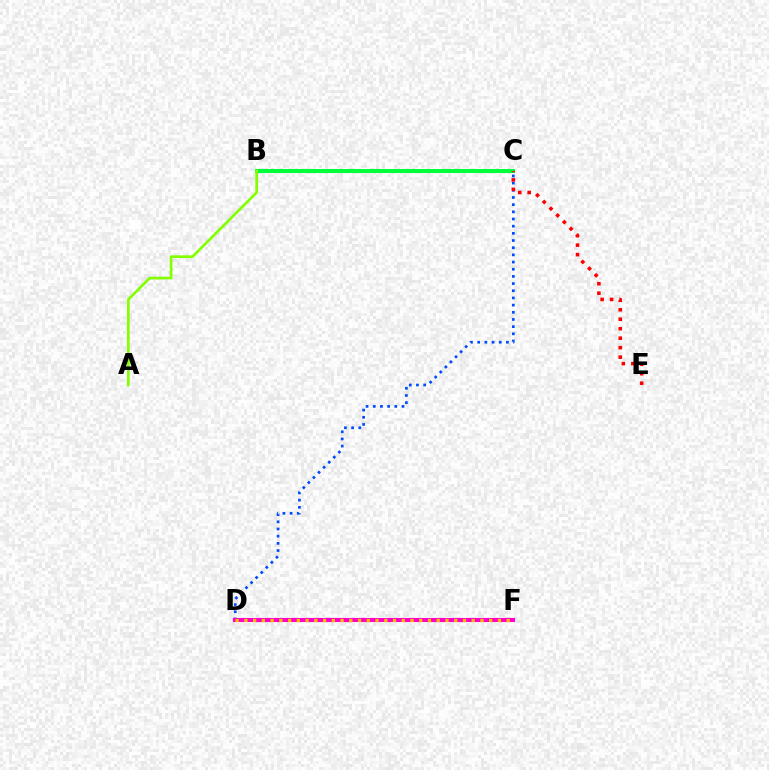{('B', 'C'): [{'color': '#00fff6', 'line_style': 'dashed', 'thickness': 2.25}, {'color': '#00ff39', 'line_style': 'solid', 'thickness': 2.88}], ('D', 'F'): [{'color': '#7200ff', 'line_style': 'solid', 'thickness': 1.63}, {'color': '#ff00cf', 'line_style': 'solid', 'thickness': 2.95}, {'color': '#ffbd00', 'line_style': 'dotted', 'thickness': 2.38}], ('C', 'D'): [{'color': '#004bff', 'line_style': 'dotted', 'thickness': 1.95}], ('C', 'E'): [{'color': '#ff0000', 'line_style': 'dotted', 'thickness': 2.58}], ('A', 'B'): [{'color': '#84ff00', 'line_style': 'solid', 'thickness': 1.93}]}